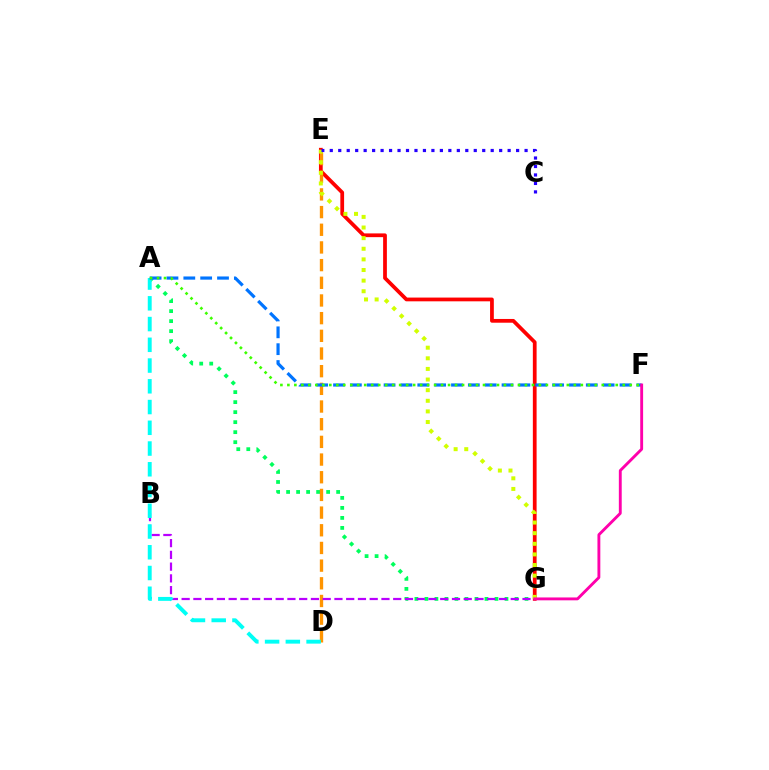{('E', 'G'): [{'color': '#ff0000', 'line_style': 'solid', 'thickness': 2.7}, {'color': '#d1ff00', 'line_style': 'dotted', 'thickness': 2.88}], ('A', 'G'): [{'color': '#00ff5c', 'line_style': 'dotted', 'thickness': 2.72}], ('D', 'E'): [{'color': '#ff9400', 'line_style': 'dashed', 'thickness': 2.4}], ('B', 'G'): [{'color': '#b900ff', 'line_style': 'dashed', 'thickness': 1.6}], ('A', 'D'): [{'color': '#00fff6', 'line_style': 'dashed', 'thickness': 2.82}], ('A', 'F'): [{'color': '#0074ff', 'line_style': 'dashed', 'thickness': 2.29}, {'color': '#3dff00', 'line_style': 'dotted', 'thickness': 1.9}], ('F', 'G'): [{'color': '#ff00ac', 'line_style': 'solid', 'thickness': 2.07}], ('C', 'E'): [{'color': '#2500ff', 'line_style': 'dotted', 'thickness': 2.3}]}